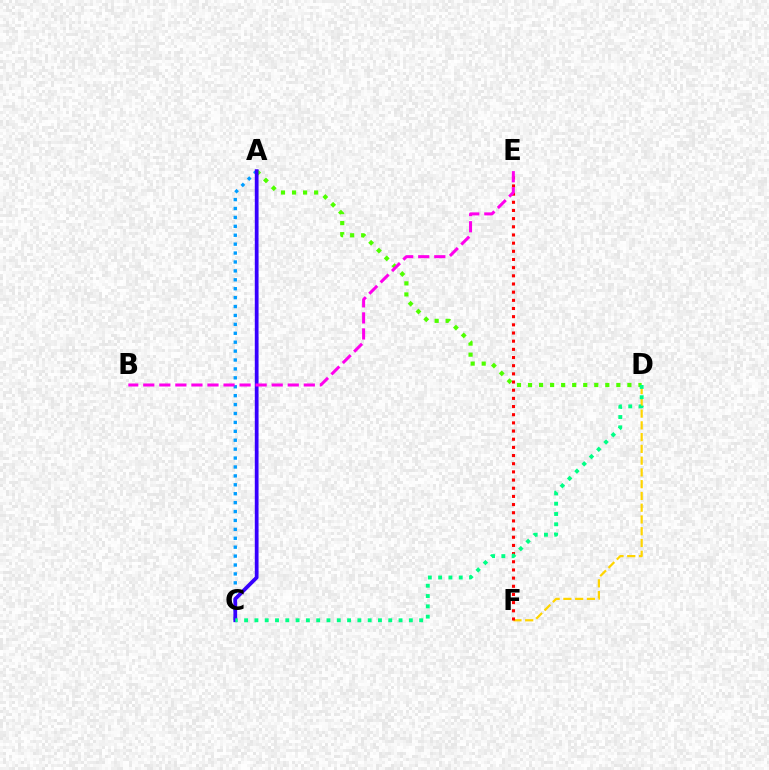{('A', 'D'): [{'color': '#4fff00', 'line_style': 'dotted', 'thickness': 3.0}], ('D', 'F'): [{'color': '#ffd500', 'line_style': 'dashed', 'thickness': 1.6}], ('A', 'C'): [{'color': '#009eff', 'line_style': 'dotted', 'thickness': 2.42}, {'color': '#3700ff', 'line_style': 'solid', 'thickness': 2.7}], ('E', 'F'): [{'color': '#ff0000', 'line_style': 'dotted', 'thickness': 2.22}], ('C', 'D'): [{'color': '#00ff86', 'line_style': 'dotted', 'thickness': 2.8}], ('B', 'E'): [{'color': '#ff00ed', 'line_style': 'dashed', 'thickness': 2.18}]}